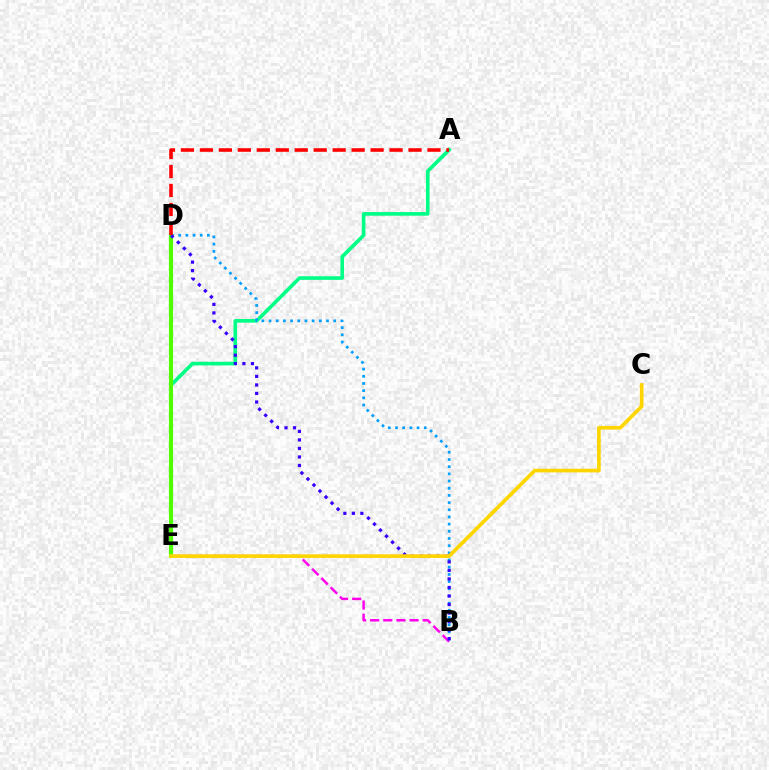{('A', 'E'): [{'color': '#00ff86', 'line_style': 'solid', 'thickness': 2.62}], ('B', 'E'): [{'color': '#ff00ed', 'line_style': 'dashed', 'thickness': 1.78}], ('B', 'D'): [{'color': '#009eff', 'line_style': 'dotted', 'thickness': 1.95}, {'color': '#3700ff', 'line_style': 'dotted', 'thickness': 2.32}], ('D', 'E'): [{'color': '#4fff00', 'line_style': 'solid', 'thickness': 2.96}], ('A', 'D'): [{'color': '#ff0000', 'line_style': 'dashed', 'thickness': 2.58}], ('C', 'E'): [{'color': '#ffd500', 'line_style': 'solid', 'thickness': 2.64}]}